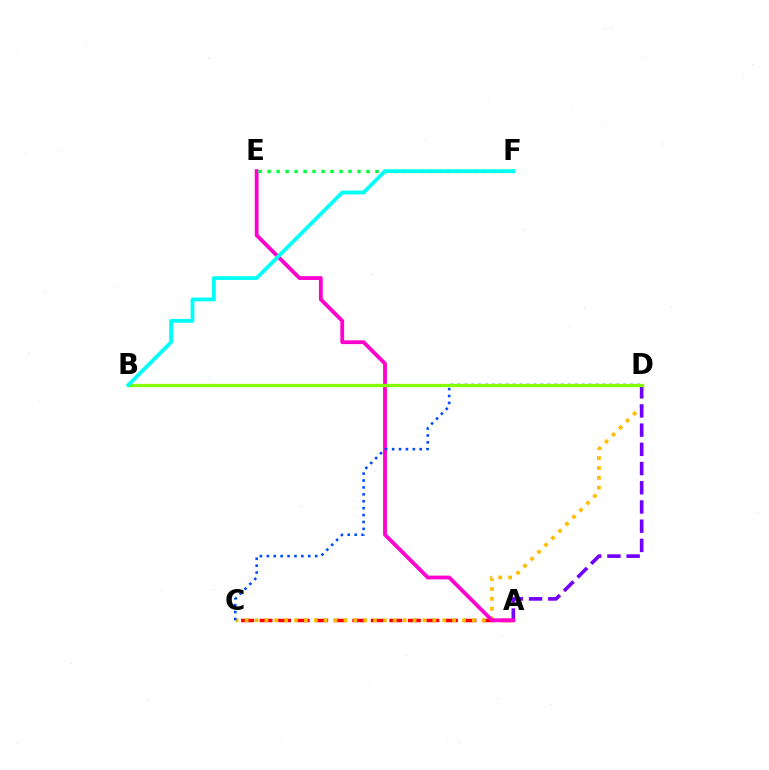{('A', 'C'): [{'color': '#ff0000', 'line_style': 'dashed', 'thickness': 2.52}], ('C', 'D'): [{'color': '#ffbd00', 'line_style': 'dotted', 'thickness': 2.68}, {'color': '#004bff', 'line_style': 'dotted', 'thickness': 1.88}], ('A', 'D'): [{'color': '#7200ff', 'line_style': 'dashed', 'thickness': 2.61}], ('A', 'E'): [{'color': '#ff00cf', 'line_style': 'solid', 'thickness': 2.73}], ('B', 'D'): [{'color': '#84ff00', 'line_style': 'solid', 'thickness': 2.38}], ('E', 'F'): [{'color': '#00ff39', 'line_style': 'dotted', 'thickness': 2.44}], ('B', 'F'): [{'color': '#00fff6', 'line_style': 'solid', 'thickness': 2.73}]}